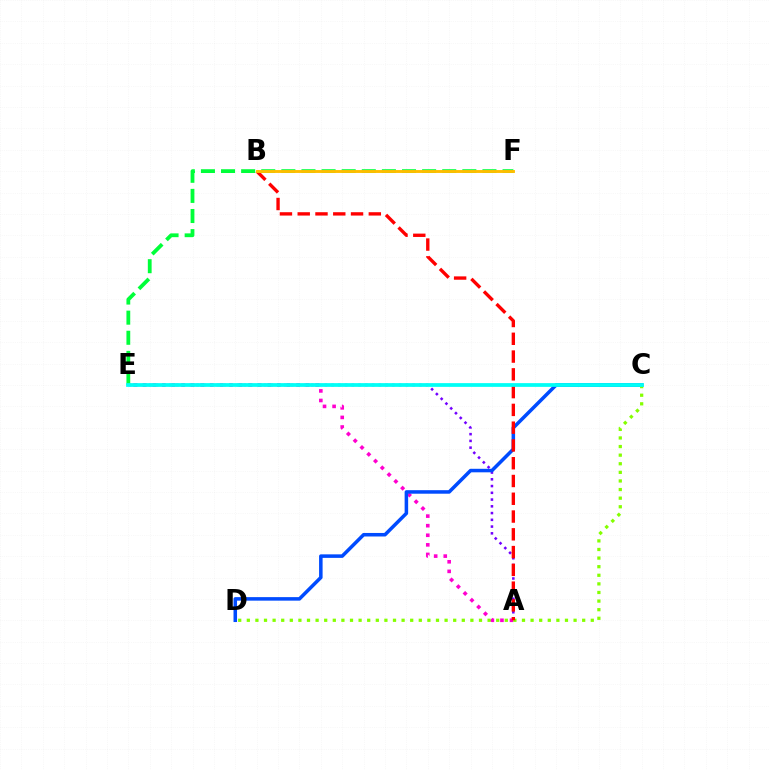{('A', 'E'): [{'color': '#7200ff', 'line_style': 'dotted', 'thickness': 1.83}, {'color': '#ff00cf', 'line_style': 'dotted', 'thickness': 2.6}], ('C', 'D'): [{'color': '#004bff', 'line_style': 'solid', 'thickness': 2.54}, {'color': '#84ff00', 'line_style': 'dotted', 'thickness': 2.34}], ('A', 'B'): [{'color': '#ff0000', 'line_style': 'dashed', 'thickness': 2.41}], ('E', 'F'): [{'color': '#00ff39', 'line_style': 'dashed', 'thickness': 2.73}], ('B', 'F'): [{'color': '#ffbd00', 'line_style': 'solid', 'thickness': 2.09}], ('C', 'E'): [{'color': '#00fff6', 'line_style': 'solid', 'thickness': 2.69}]}